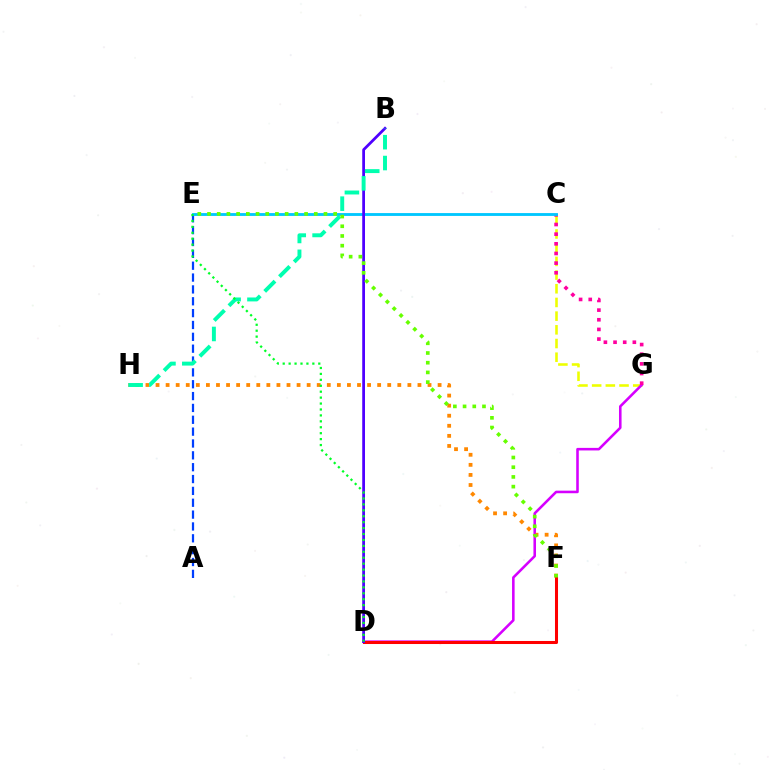{('C', 'G'): [{'color': '#eeff00', 'line_style': 'dashed', 'thickness': 1.86}, {'color': '#ff00a0', 'line_style': 'dotted', 'thickness': 2.62}], ('D', 'G'): [{'color': '#d600ff', 'line_style': 'solid', 'thickness': 1.85}], ('F', 'H'): [{'color': '#ff8800', 'line_style': 'dotted', 'thickness': 2.74}], ('A', 'E'): [{'color': '#003fff', 'line_style': 'dashed', 'thickness': 1.61}], ('C', 'E'): [{'color': '#00c7ff', 'line_style': 'solid', 'thickness': 2.05}], ('D', 'F'): [{'color': '#ff0000', 'line_style': 'solid', 'thickness': 2.19}], ('B', 'D'): [{'color': '#4f00ff', 'line_style': 'solid', 'thickness': 1.99}], ('B', 'H'): [{'color': '#00ffaf', 'line_style': 'dashed', 'thickness': 2.83}], ('D', 'E'): [{'color': '#00ff27', 'line_style': 'dotted', 'thickness': 1.61}], ('E', 'F'): [{'color': '#66ff00', 'line_style': 'dotted', 'thickness': 2.64}]}